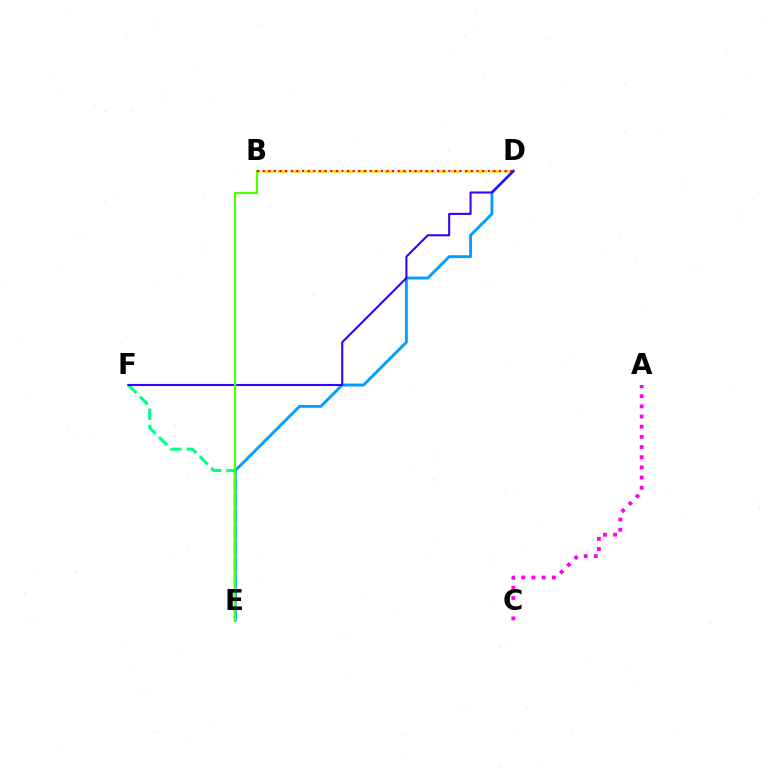{('B', 'D'): [{'color': '#ffd500', 'line_style': 'dashed', 'thickness': 1.81}, {'color': '#ff0000', 'line_style': 'dotted', 'thickness': 1.53}], ('E', 'F'): [{'color': '#00ff86', 'line_style': 'dashed', 'thickness': 2.2}], ('D', 'E'): [{'color': '#009eff', 'line_style': 'solid', 'thickness': 2.06}], ('D', 'F'): [{'color': '#3700ff', 'line_style': 'solid', 'thickness': 1.5}], ('B', 'E'): [{'color': '#4fff00', 'line_style': 'solid', 'thickness': 1.56}], ('A', 'C'): [{'color': '#ff00ed', 'line_style': 'dotted', 'thickness': 2.76}]}